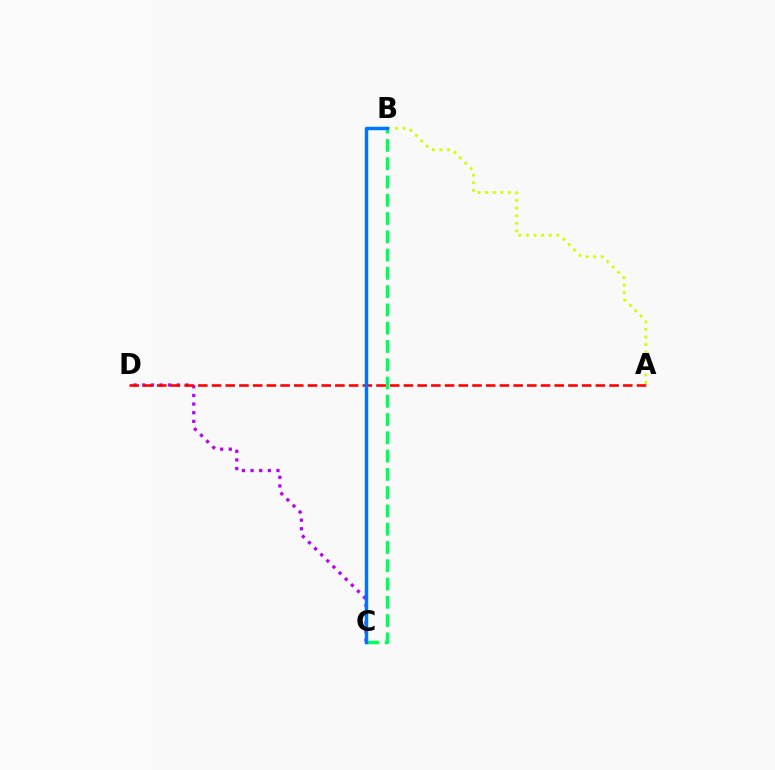{('B', 'C'): [{'color': '#00ff5c', 'line_style': 'dashed', 'thickness': 2.48}, {'color': '#0074ff', 'line_style': 'solid', 'thickness': 2.49}], ('A', 'B'): [{'color': '#d1ff00', 'line_style': 'dotted', 'thickness': 2.06}], ('C', 'D'): [{'color': '#b900ff', 'line_style': 'dotted', 'thickness': 2.35}], ('A', 'D'): [{'color': '#ff0000', 'line_style': 'dashed', 'thickness': 1.86}]}